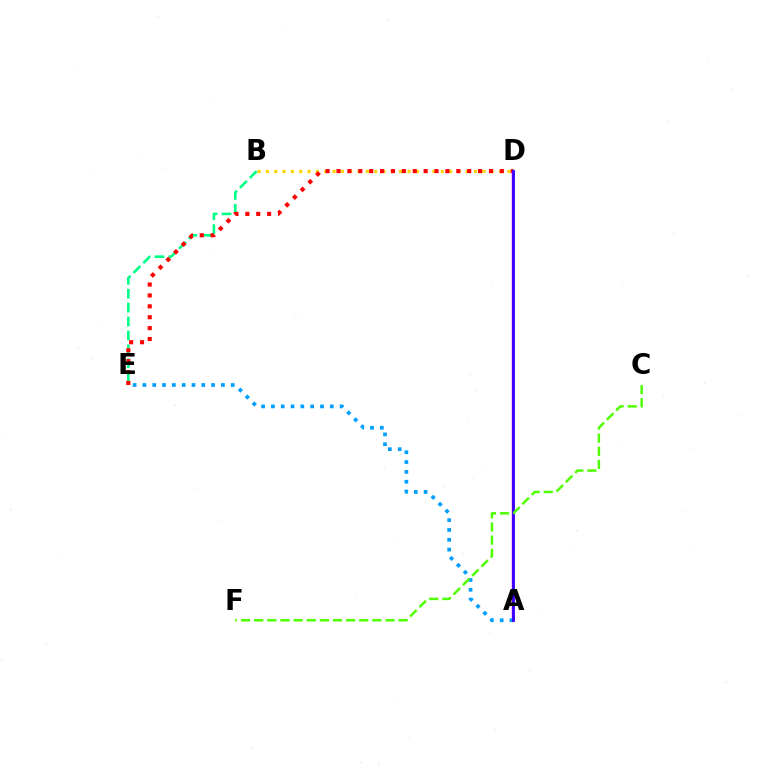{('B', 'D'): [{'color': '#ffd500', 'line_style': 'dotted', 'thickness': 2.26}], ('A', 'D'): [{'color': '#ff00ed', 'line_style': 'solid', 'thickness': 1.76}, {'color': '#3700ff', 'line_style': 'solid', 'thickness': 2.03}], ('B', 'E'): [{'color': '#00ff86', 'line_style': 'dashed', 'thickness': 1.89}], ('D', 'E'): [{'color': '#ff0000', 'line_style': 'dotted', 'thickness': 2.96}], ('A', 'E'): [{'color': '#009eff', 'line_style': 'dotted', 'thickness': 2.67}], ('C', 'F'): [{'color': '#4fff00', 'line_style': 'dashed', 'thickness': 1.78}]}